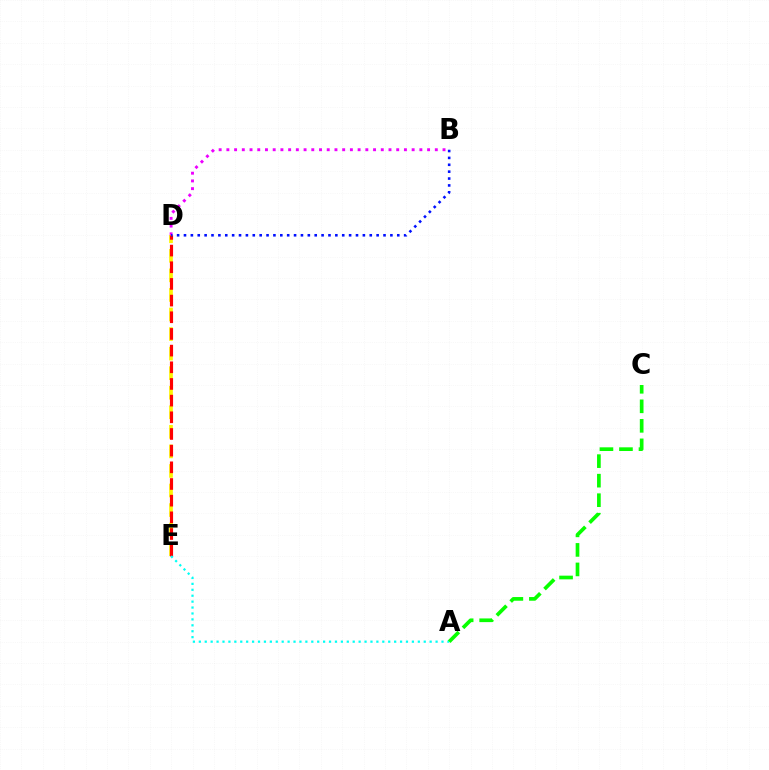{('D', 'E'): [{'color': '#fcf500', 'line_style': 'dashed', 'thickness': 2.66}, {'color': '#ff0000', 'line_style': 'dashed', 'thickness': 2.26}], ('B', 'D'): [{'color': '#ee00ff', 'line_style': 'dotted', 'thickness': 2.1}, {'color': '#0010ff', 'line_style': 'dotted', 'thickness': 1.87}], ('A', 'E'): [{'color': '#00fff6', 'line_style': 'dotted', 'thickness': 1.61}], ('A', 'C'): [{'color': '#08ff00', 'line_style': 'dashed', 'thickness': 2.65}]}